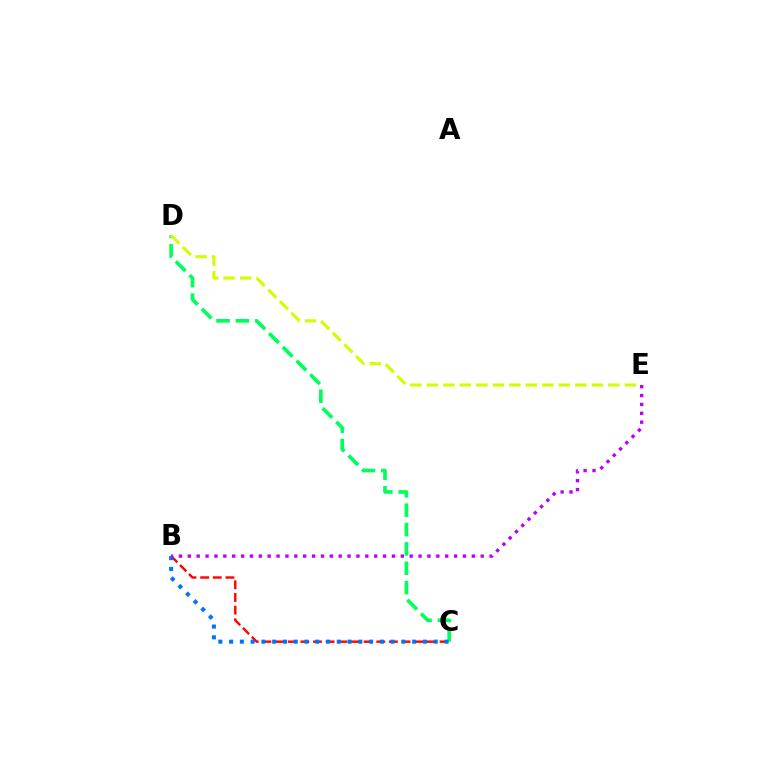{('B', 'C'): [{'color': '#ff0000', 'line_style': 'dashed', 'thickness': 1.72}, {'color': '#0074ff', 'line_style': 'dotted', 'thickness': 2.93}], ('C', 'D'): [{'color': '#00ff5c', 'line_style': 'dashed', 'thickness': 2.63}], ('D', 'E'): [{'color': '#d1ff00', 'line_style': 'dashed', 'thickness': 2.24}], ('B', 'E'): [{'color': '#b900ff', 'line_style': 'dotted', 'thickness': 2.41}]}